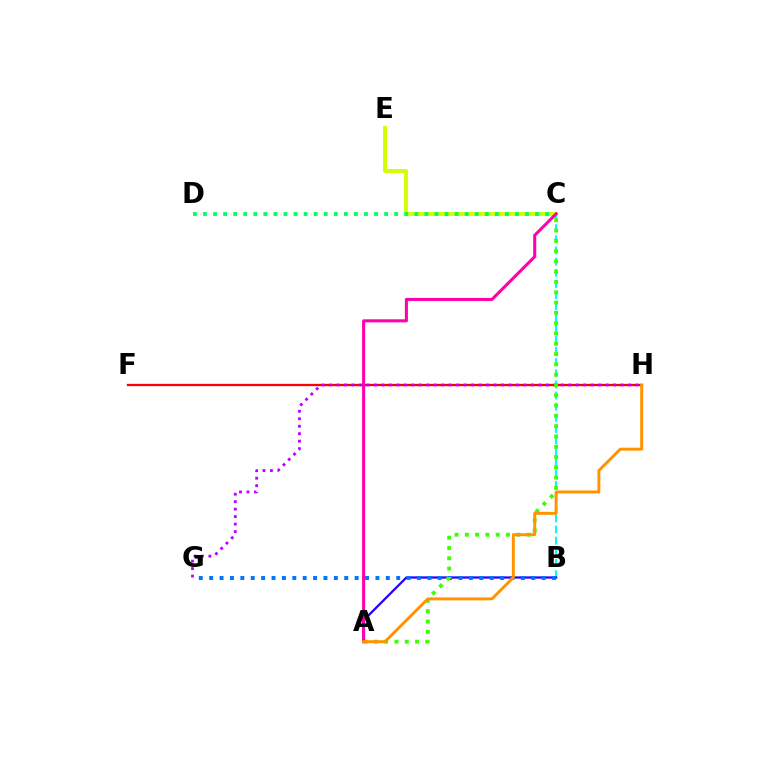{('F', 'H'): [{'color': '#ff0000', 'line_style': 'solid', 'thickness': 1.65}], ('B', 'C'): [{'color': '#00fff6', 'line_style': 'dashed', 'thickness': 1.52}], ('C', 'E'): [{'color': '#d1ff00', 'line_style': 'solid', 'thickness': 2.82}], ('G', 'H'): [{'color': '#b900ff', 'line_style': 'dotted', 'thickness': 2.03}], ('A', 'B'): [{'color': '#2500ff', 'line_style': 'solid', 'thickness': 1.62}], ('B', 'G'): [{'color': '#0074ff', 'line_style': 'dotted', 'thickness': 2.82}], ('C', 'D'): [{'color': '#00ff5c', 'line_style': 'dotted', 'thickness': 2.73}], ('A', 'C'): [{'color': '#3dff00', 'line_style': 'dotted', 'thickness': 2.8}, {'color': '#ff00ac', 'line_style': 'solid', 'thickness': 2.19}], ('A', 'H'): [{'color': '#ff9400', 'line_style': 'solid', 'thickness': 2.12}]}